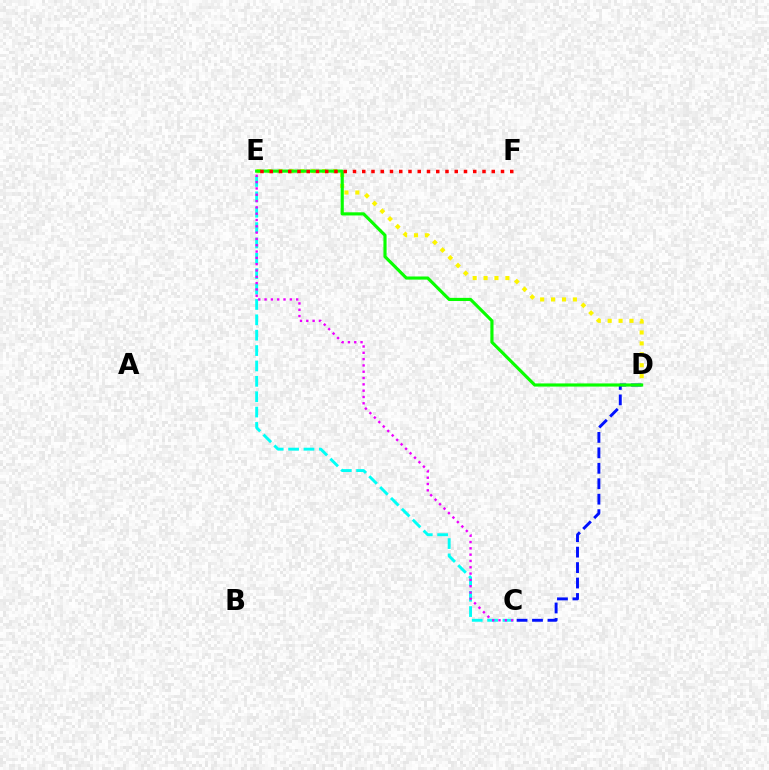{('D', 'E'): [{'color': '#fcf500', 'line_style': 'dotted', 'thickness': 2.96}, {'color': '#08ff00', 'line_style': 'solid', 'thickness': 2.26}], ('C', 'D'): [{'color': '#0010ff', 'line_style': 'dashed', 'thickness': 2.1}], ('C', 'E'): [{'color': '#00fff6', 'line_style': 'dashed', 'thickness': 2.09}, {'color': '#ee00ff', 'line_style': 'dotted', 'thickness': 1.71}], ('E', 'F'): [{'color': '#ff0000', 'line_style': 'dotted', 'thickness': 2.51}]}